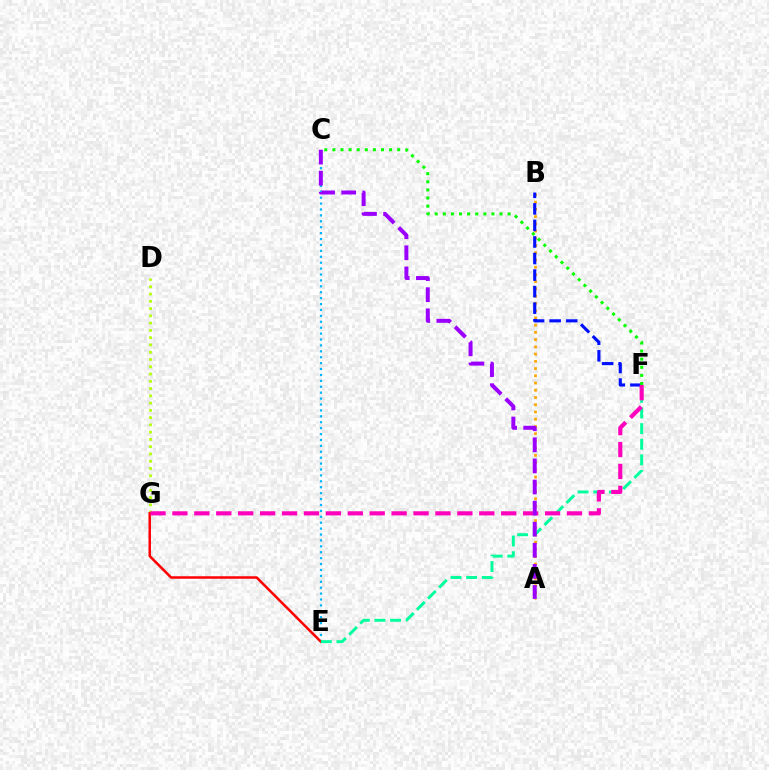{('D', 'G'): [{'color': '#b3ff00', 'line_style': 'dotted', 'thickness': 1.97}], ('A', 'B'): [{'color': '#ffa500', 'line_style': 'dotted', 'thickness': 1.97}], ('C', 'E'): [{'color': '#00b5ff', 'line_style': 'dotted', 'thickness': 1.61}], ('B', 'F'): [{'color': '#0010ff', 'line_style': 'dashed', 'thickness': 2.25}], ('E', 'G'): [{'color': '#ff0000', 'line_style': 'solid', 'thickness': 1.8}], ('C', 'F'): [{'color': '#08ff00', 'line_style': 'dotted', 'thickness': 2.2}], ('E', 'F'): [{'color': '#00ff9d', 'line_style': 'dashed', 'thickness': 2.12}], ('F', 'G'): [{'color': '#ff00bd', 'line_style': 'dashed', 'thickness': 2.98}], ('A', 'C'): [{'color': '#9b00ff', 'line_style': 'dashed', 'thickness': 2.87}]}